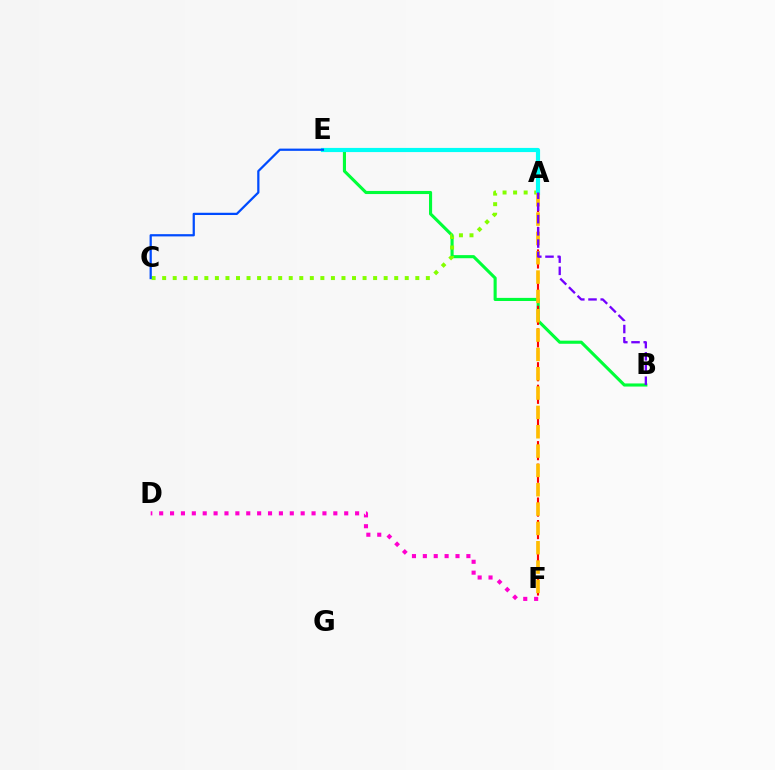{('B', 'E'): [{'color': '#00ff39', 'line_style': 'solid', 'thickness': 2.24}], ('A', 'C'): [{'color': '#84ff00', 'line_style': 'dotted', 'thickness': 2.87}], ('A', 'E'): [{'color': '#00fff6', 'line_style': 'solid', 'thickness': 2.99}], ('D', 'F'): [{'color': '#ff00cf', 'line_style': 'dotted', 'thickness': 2.96}], ('C', 'E'): [{'color': '#004bff', 'line_style': 'solid', 'thickness': 1.62}], ('A', 'F'): [{'color': '#ff0000', 'line_style': 'dashed', 'thickness': 1.53}, {'color': '#ffbd00', 'line_style': 'dashed', 'thickness': 2.63}], ('A', 'B'): [{'color': '#7200ff', 'line_style': 'dashed', 'thickness': 1.66}]}